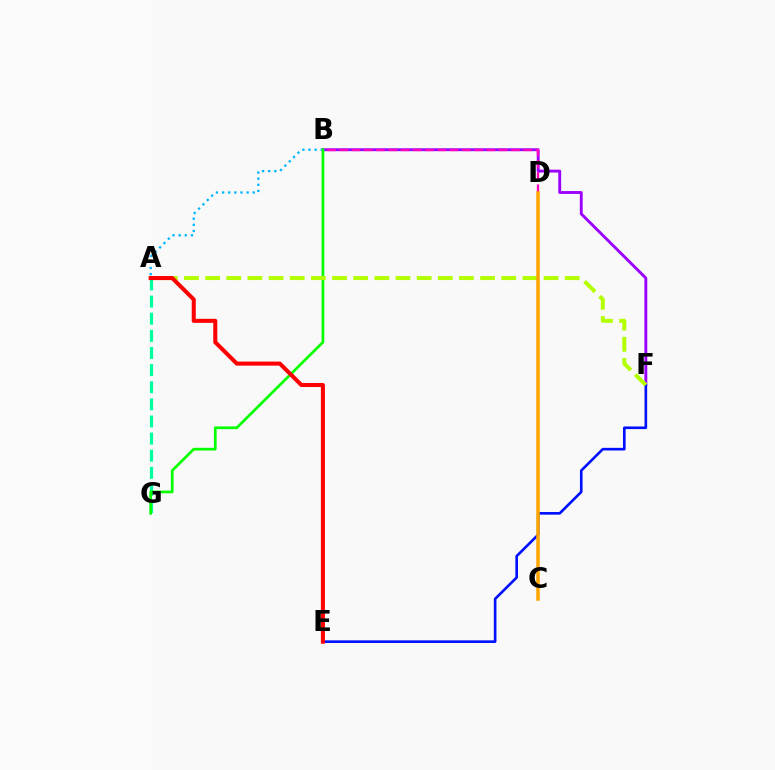{('A', 'G'): [{'color': '#00ff9d', 'line_style': 'dashed', 'thickness': 2.33}], ('B', 'F'): [{'color': '#9b00ff', 'line_style': 'solid', 'thickness': 2.08}], ('A', 'B'): [{'color': '#00b5ff', 'line_style': 'dotted', 'thickness': 1.67}], ('B', 'D'): [{'color': '#ff00bd', 'line_style': 'dashed', 'thickness': 1.67}], ('B', 'G'): [{'color': '#08ff00', 'line_style': 'solid', 'thickness': 1.96}], ('E', 'F'): [{'color': '#0010ff', 'line_style': 'solid', 'thickness': 1.9}], ('A', 'F'): [{'color': '#b3ff00', 'line_style': 'dashed', 'thickness': 2.87}], ('C', 'D'): [{'color': '#ffa500', 'line_style': 'solid', 'thickness': 2.53}], ('A', 'E'): [{'color': '#ff0000', 'line_style': 'solid', 'thickness': 2.91}]}